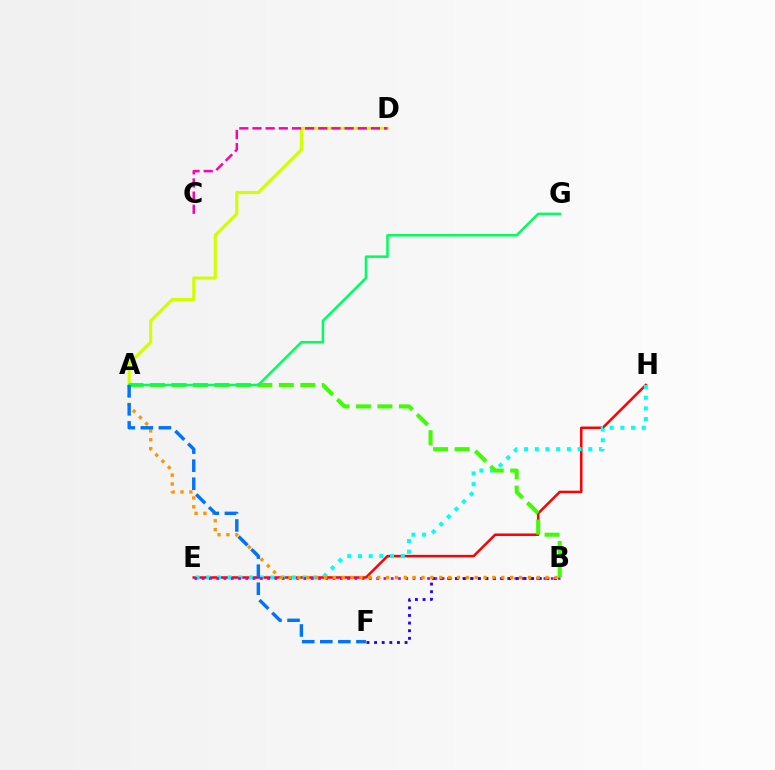{('E', 'H'): [{'color': '#ff0000', 'line_style': 'solid', 'thickness': 1.81}, {'color': '#00fff6', 'line_style': 'dotted', 'thickness': 2.91}], ('B', 'E'): [{'color': '#b900ff', 'line_style': 'dotted', 'thickness': 1.98}], ('A', 'D'): [{'color': '#d1ff00', 'line_style': 'solid', 'thickness': 2.25}], ('B', 'F'): [{'color': '#2500ff', 'line_style': 'dotted', 'thickness': 2.07}], ('A', 'B'): [{'color': '#3dff00', 'line_style': 'dashed', 'thickness': 2.92}, {'color': '#ff9400', 'line_style': 'dotted', 'thickness': 2.41}], ('A', 'G'): [{'color': '#00ff5c', 'line_style': 'solid', 'thickness': 1.82}], ('C', 'D'): [{'color': '#ff00ac', 'line_style': 'dashed', 'thickness': 1.79}], ('A', 'F'): [{'color': '#0074ff', 'line_style': 'dashed', 'thickness': 2.45}]}